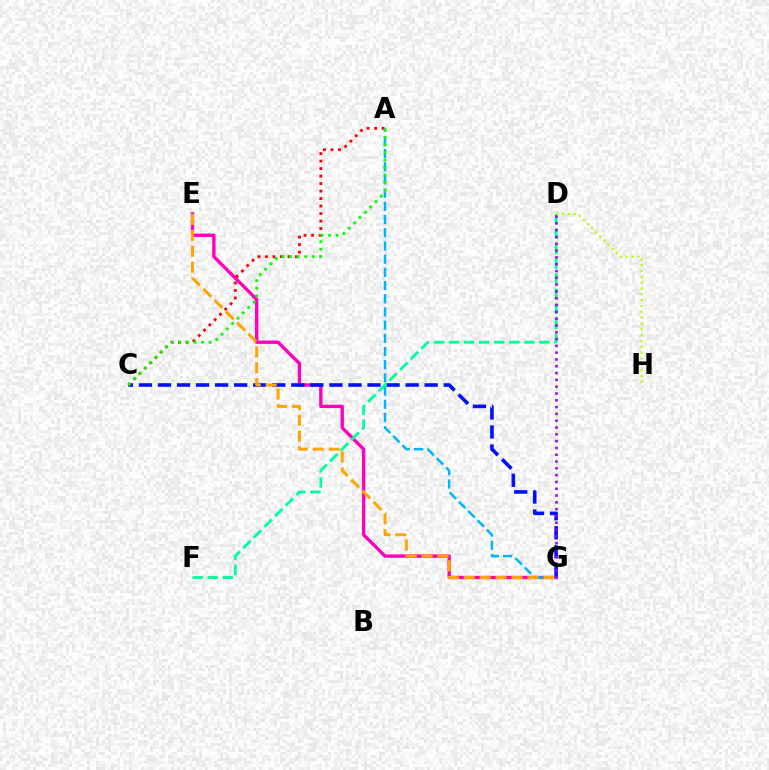{('E', 'G'): [{'color': '#ff00bd', 'line_style': 'solid', 'thickness': 2.41}, {'color': '#ffa500', 'line_style': 'dashed', 'thickness': 2.16}], ('A', 'G'): [{'color': '#00b5ff', 'line_style': 'dashed', 'thickness': 1.79}], ('C', 'G'): [{'color': '#0010ff', 'line_style': 'dashed', 'thickness': 2.59}], ('A', 'C'): [{'color': '#ff0000', 'line_style': 'dotted', 'thickness': 2.04}, {'color': '#08ff00', 'line_style': 'dotted', 'thickness': 2.05}], ('D', 'F'): [{'color': '#00ff9d', 'line_style': 'dashed', 'thickness': 2.04}], ('D', 'H'): [{'color': '#b3ff00', 'line_style': 'dotted', 'thickness': 1.58}], ('D', 'G'): [{'color': '#9b00ff', 'line_style': 'dotted', 'thickness': 1.85}]}